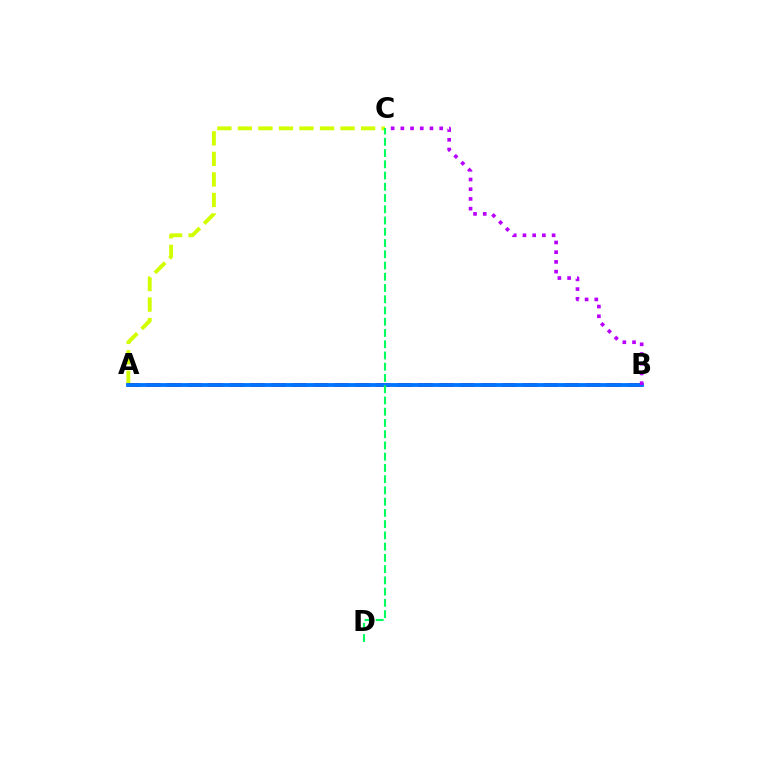{('A', 'C'): [{'color': '#d1ff00', 'line_style': 'dashed', 'thickness': 2.79}], ('A', 'B'): [{'color': '#ff0000', 'line_style': 'dashed', 'thickness': 2.84}, {'color': '#0074ff', 'line_style': 'solid', 'thickness': 2.76}], ('C', 'D'): [{'color': '#00ff5c', 'line_style': 'dashed', 'thickness': 1.53}], ('B', 'C'): [{'color': '#b900ff', 'line_style': 'dotted', 'thickness': 2.64}]}